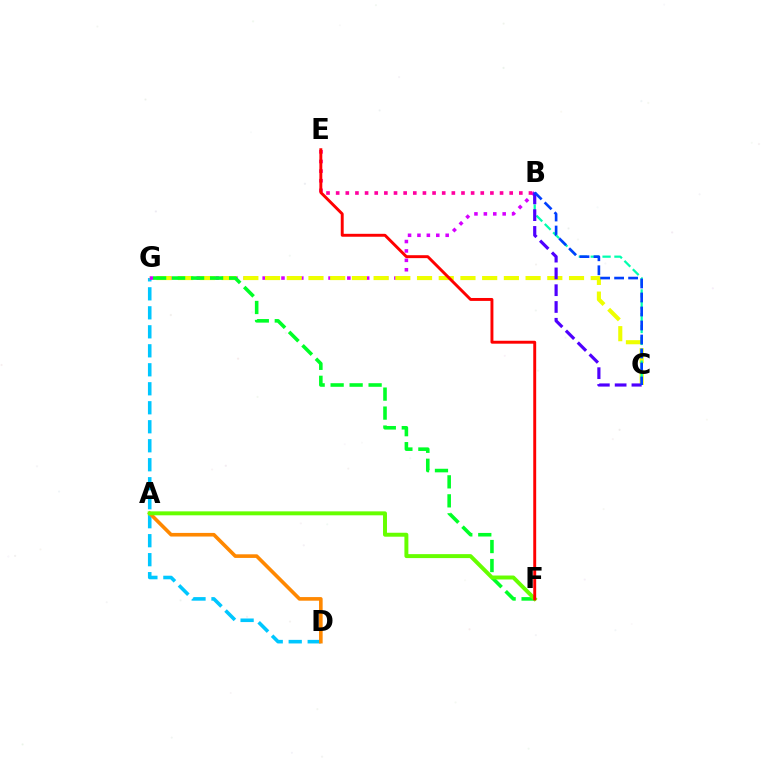{('D', 'G'): [{'color': '#00c7ff', 'line_style': 'dashed', 'thickness': 2.58}], ('B', 'G'): [{'color': '#d600ff', 'line_style': 'dotted', 'thickness': 2.56}], ('C', 'G'): [{'color': '#eeff00', 'line_style': 'dashed', 'thickness': 2.95}], ('F', 'G'): [{'color': '#00ff27', 'line_style': 'dashed', 'thickness': 2.58}], ('B', 'C'): [{'color': '#00ffaf', 'line_style': 'dashed', 'thickness': 1.61}, {'color': '#4f00ff', 'line_style': 'dashed', 'thickness': 2.28}, {'color': '#003fff', 'line_style': 'dashed', 'thickness': 1.9}], ('B', 'E'): [{'color': '#ff00a0', 'line_style': 'dotted', 'thickness': 2.62}], ('A', 'D'): [{'color': '#ff8800', 'line_style': 'solid', 'thickness': 2.61}], ('A', 'F'): [{'color': '#66ff00', 'line_style': 'solid', 'thickness': 2.85}], ('E', 'F'): [{'color': '#ff0000', 'line_style': 'solid', 'thickness': 2.11}]}